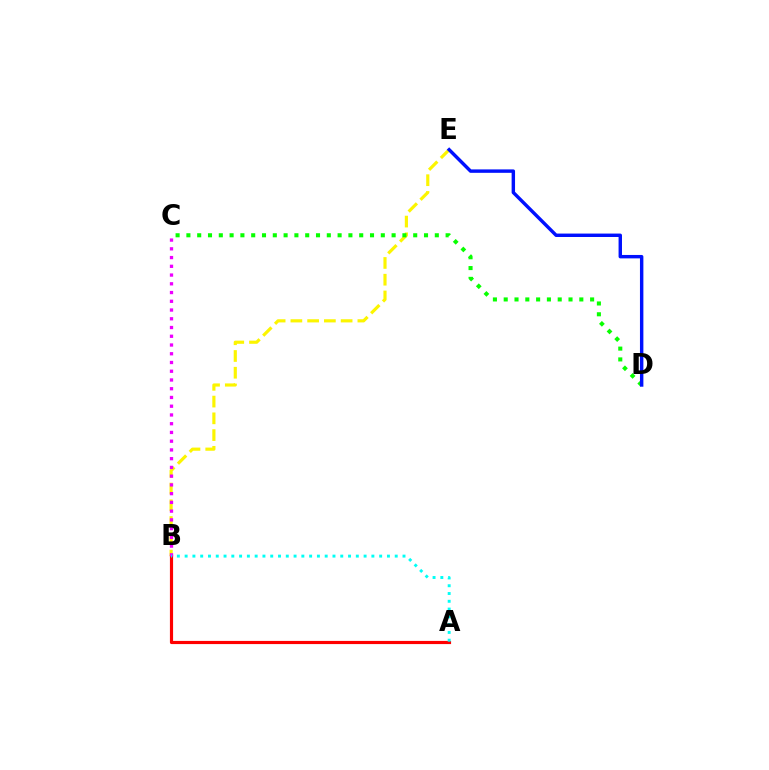{('B', 'E'): [{'color': '#fcf500', 'line_style': 'dashed', 'thickness': 2.27}], ('C', 'D'): [{'color': '#08ff00', 'line_style': 'dotted', 'thickness': 2.93}], ('D', 'E'): [{'color': '#0010ff', 'line_style': 'solid', 'thickness': 2.46}], ('A', 'B'): [{'color': '#ff0000', 'line_style': 'solid', 'thickness': 2.28}, {'color': '#00fff6', 'line_style': 'dotted', 'thickness': 2.11}], ('B', 'C'): [{'color': '#ee00ff', 'line_style': 'dotted', 'thickness': 2.38}]}